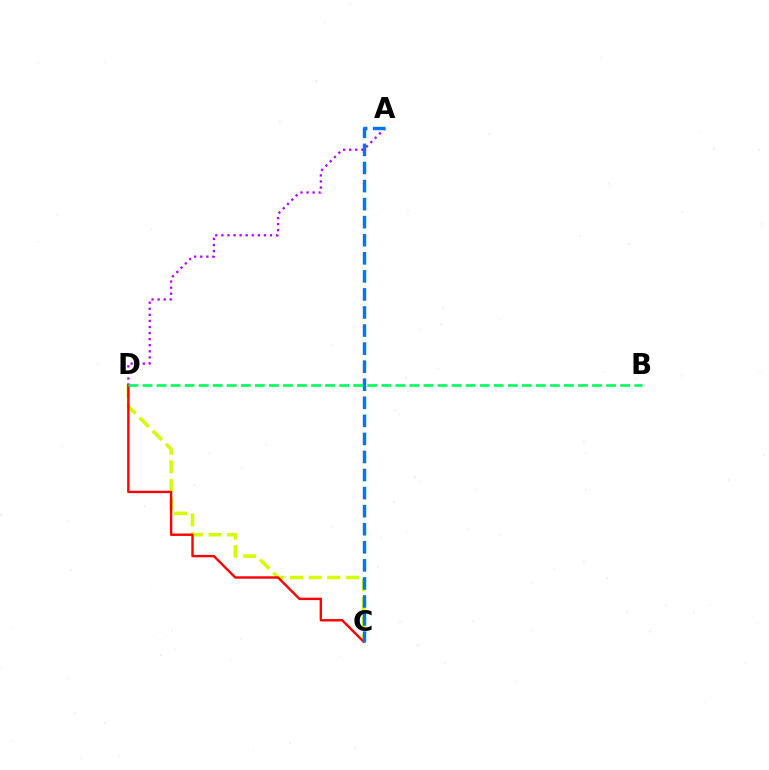{('C', 'D'): [{'color': '#d1ff00', 'line_style': 'dashed', 'thickness': 2.53}, {'color': '#ff0000', 'line_style': 'solid', 'thickness': 1.72}], ('A', 'D'): [{'color': '#b900ff', 'line_style': 'dotted', 'thickness': 1.65}], ('A', 'C'): [{'color': '#0074ff', 'line_style': 'dashed', 'thickness': 2.45}], ('B', 'D'): [{'color': '#00ff5c', 'line_style': 'dashed', 'thickness': 1.91}]}